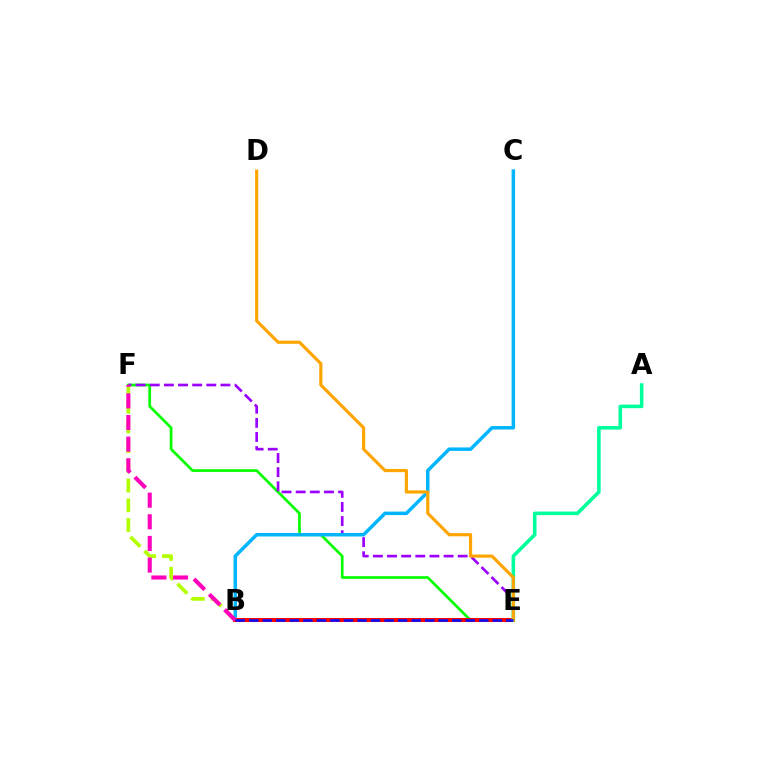{('E', 'F'): [{'color': '#08ff00', 'line_style': 'solid', 'thickness': 1.96}, {'color': '#9b00ff', 'line_style': 'dashed', 'thickness': 1.92}], ('B', 'C'): [{'color': '#00b5ff', 'line_style': 'solid', 'thickness': 2.5}], ('B', 'E'): [{'color': '#ff0000', 'line_style': 'solid', 'thickness': 2.92}, {'color': '#0010ff', 'line_style': 'dashed', 'thickness': 1.84}], ('B', 'F'): [{'color': '#b3ff00', 'line_style': 'dashed', 'thickness': 2.68}, {'color': '#ff00bd', 'line_style': 'dashed', 'thickness': 2.94}], ('A', 'E'): [{'color': '#00ff9d', 'line_style': 'solid', 'thickness': 2.57}], ('D', 'E'): [{'color': '#ffa500', 'line_style': 'solid', 'thickness': 2.28}]}